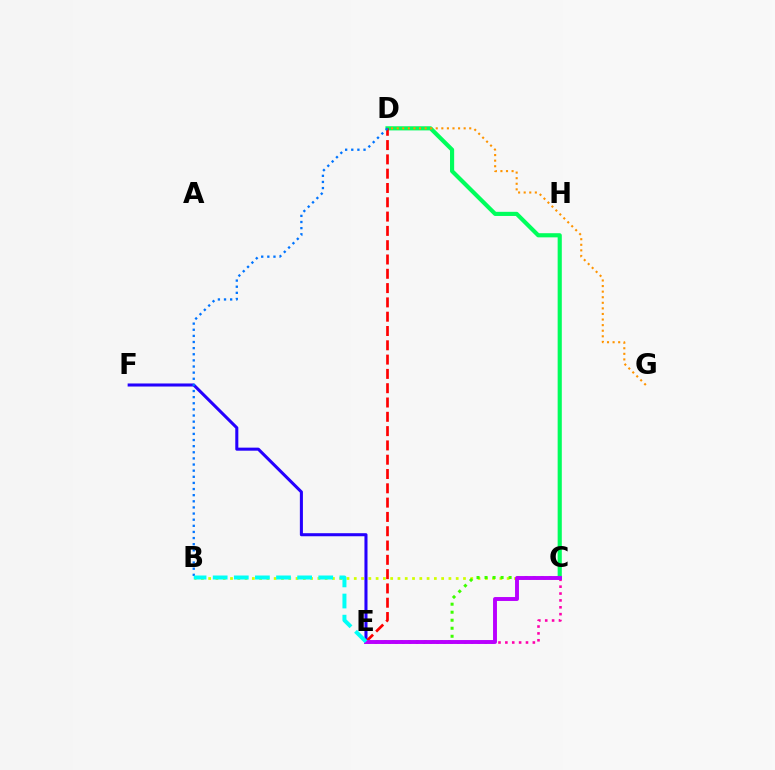{('B', 'C'): [{'color': '#d1ff00', 'line_style': 'dotted', 'thickness': 1.98}], ('E', 'F'): [{'color': '#2500ff', 'line_style': 'solid', 'thickness': 2.2}], ('C', 'E'): [{'color': '#ff00ac', 'line_style': 'dotted', 'thickness': 1.87}, {'color': '#3dff00', 'line_style': 'dotted', 'thickness': 2.18}, {'color': '#b900ff', 'line_style': 'solid', 'thickness': 2.82}], ('C', 'D'): [{'color': '#00ff5c', 'line_style': 'solid', 'thickness': 2.98}], ('D', 'G'): [{'color': '#ff9400', 'line_style': 'dotted', 'thickness': 1.52}], ('D', 'E'): [{'color': '#ff0000', 'line_style': 'dashed', 'thickness': 1.94}], ('B', 'D'): [{'color': '#0074ff', 'line_style': 'dotted', 'thickness': 1.66}], ('B', 'E'): [{'color': '#00fff6', 'line_style': 'dashed', 'thickness': 2.87}]}